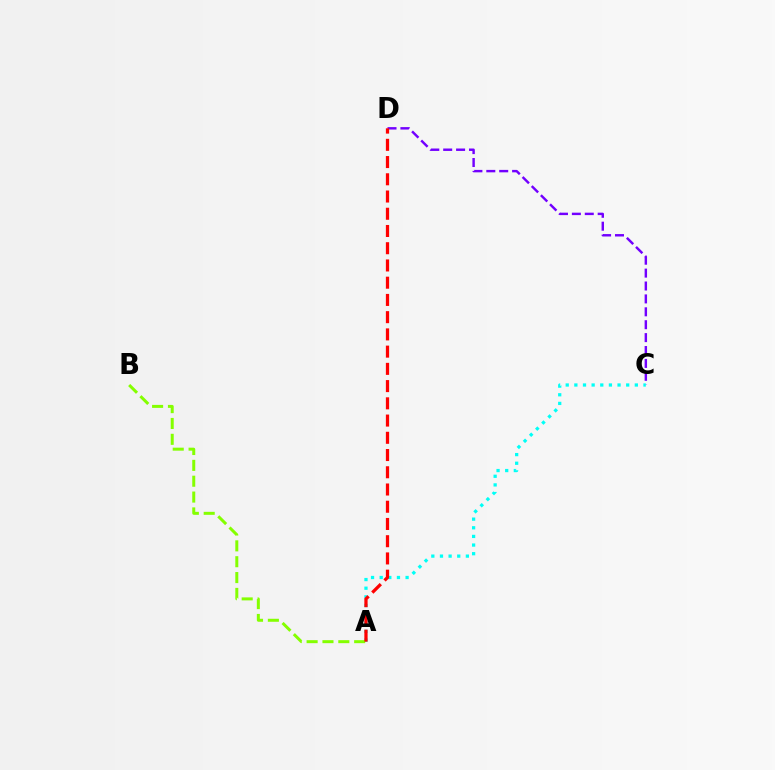{('C', 'D'): [{'color': '#7200ff', 'line_style': 'dashed', 'thickness': 1.75}], ('A', 'C'): [{'color': '#00fff6', 'line_style': 'dotted', 'thickness': 2.35}], ('A', 'B'): [{'color': '#84ff00', 'line_style': 'dashed', 'thickness': 2.15}], ('A', 'D'): [{'color': '#ff0000', 'line_style': 'dashed', 'thickness': 2.34}]}